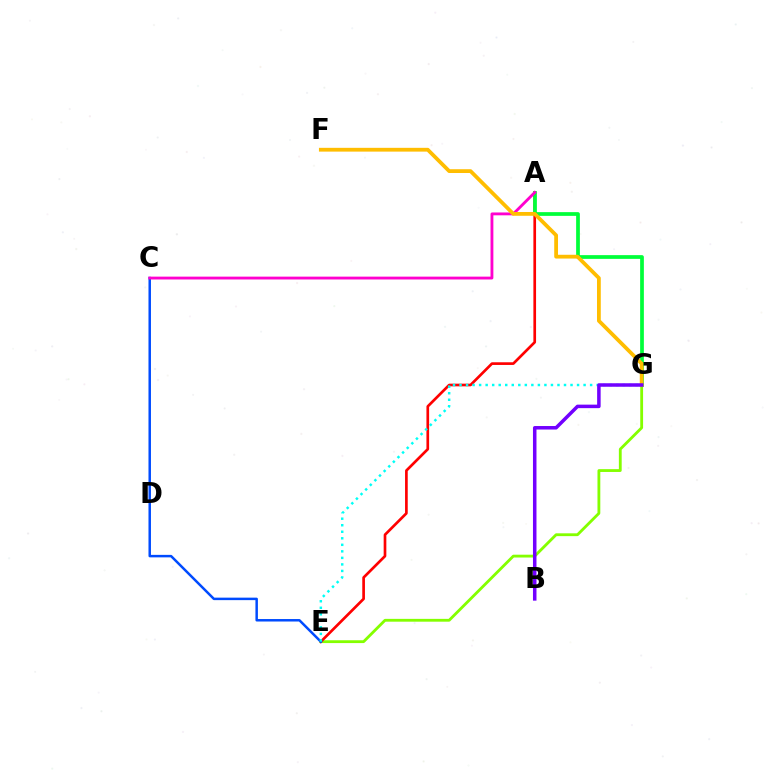{('E', 'G'): [{'color': '#84ff00', 'line_style': 'solid', 'thickness': 2.03}, {'color': '#00fff6', 'line_style': 'dotted', 'thickness': 1.77}], ('A', 'E'): [{'color': '#ff0000', 'line_style': 'solid', 'thickness': 1.93}], ('C', 'E'): [{'color': '#004bff', 'line_style': 'solid', 'thickness': 1.79}], ('A', 'G'): [{'color': '#00ff39', 'line_style': 'solid', 'thickness': 2.69}], ('A', 'C'): [{'color': '#ff00cf', 'line_style': 'solid', 'thickness': 2.05}], ('F', 'G'): [{'color': '#ffbd00', 'line_style': 'solid', 'thickness': 2.73}], ('B', 'G'): [{'color': '#7200ff', 'line_style': 'solid', 'thickness': 2.53}]}